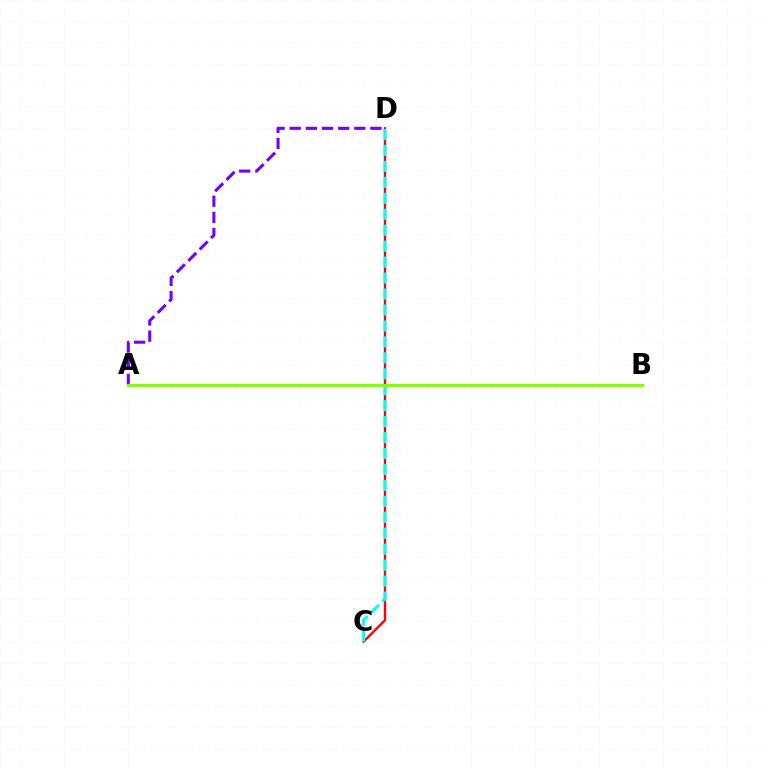{('C', 'D'): [{'color': '#ff0000', 'line_style': 'solid', 'thickness': 1.69}, {'color': '#00fff6', 'line_style': 'dashed', 'thickness': 2.17}], ('A', 'D'): [{'color': '#7200ff', 'line_style': 'dashed', 'thickness': 2.19}], ('A', 'B'): [{'color': '#84ff00', 'line_style': 'solid', 'thickness': 2.3}]}